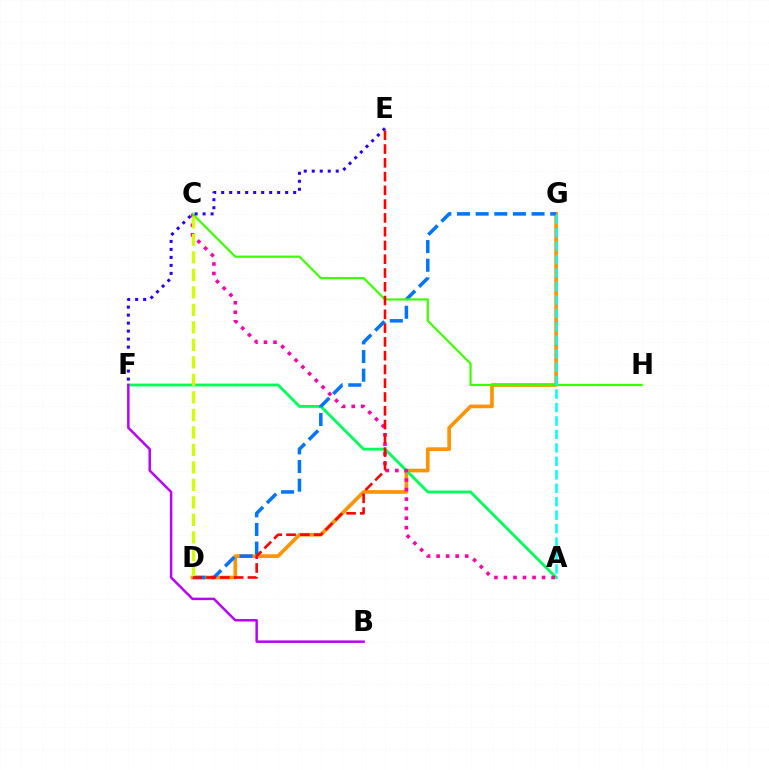{('D', 'G'): [{'color': '#ff9400', 'line_style': 'solid', 'thickness': 2.65}, {'color': '#0074ff', 'line_style': 'dashed', 'thickness': 2.53}], ('A', 'F'): [{'color': '#00ff5c', 'line_style': 'solid', 'thickness': 2.06}], ('A', 'C'): [{'color': '#ff00ac', 'line_style': 'dotted', 'thickness': 2.59}], ('C', 'H'): [{'color': '#3dff00', 'line_style': 'solid', 'thickness': 1.59}], ('E', 'F'): [{'color': '#2500ff', 'line_style': 'dotted', 'thickness': 2.17}], ('C', 'D'): [{'color': '#d1ff00', 'line_style': 'dashed', 'thickness': 2.38}], ('B', 'F'): [{'color': '#b900ff', 'line_style': 'solid', 'thickness': 1.79}], ('D', 'E'): [{'color': '#ff0000', 'line_style': 'dashed', 'thickness': 1.87}], ('A', 'G'): [{'color': '#00fff6', 'line_style': 'dashed', 'thickness': 1.83}]}